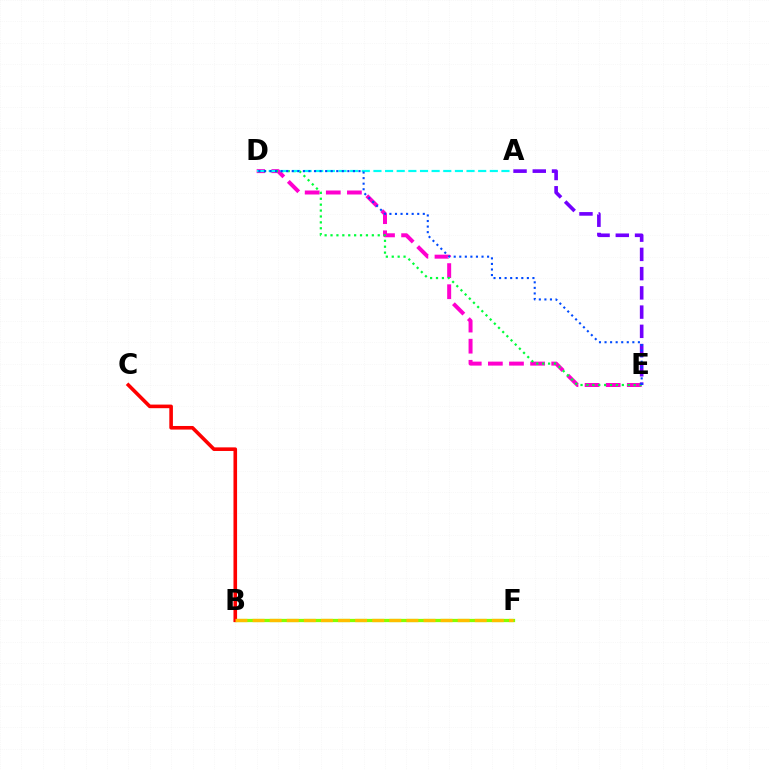{('D', 'E'): [{'color': '#ff00cf', 'line_style': 'dashed', 'thickness': 2.87}, {'color': '#00ff39', 'line_style': 'dotted', 'thickness': 1.6}, {'color': '#004bff', 'line_style': 'dotted', 'thickness': 1.51}], ('B', 'F'): [{'color': '#84ff00', 'line_style': 'solid', 'thickness': 2.35}, {'color': '#ffbd00', 'line_style': 'dashed', 'thickness': 2.32}], ('B', 'C'): [{'color': '#ff0000', 'line_style': 'solid', 'thickness': 2.59}], ('A', 'D'): [{'color': '#00fff6', 'line_style': 'dashed', 'thickness': 1.58}], ('A', 'E'): [{'color': '#7200ff', 'line_style': 'dashed', 'thickness': 2.61}]}